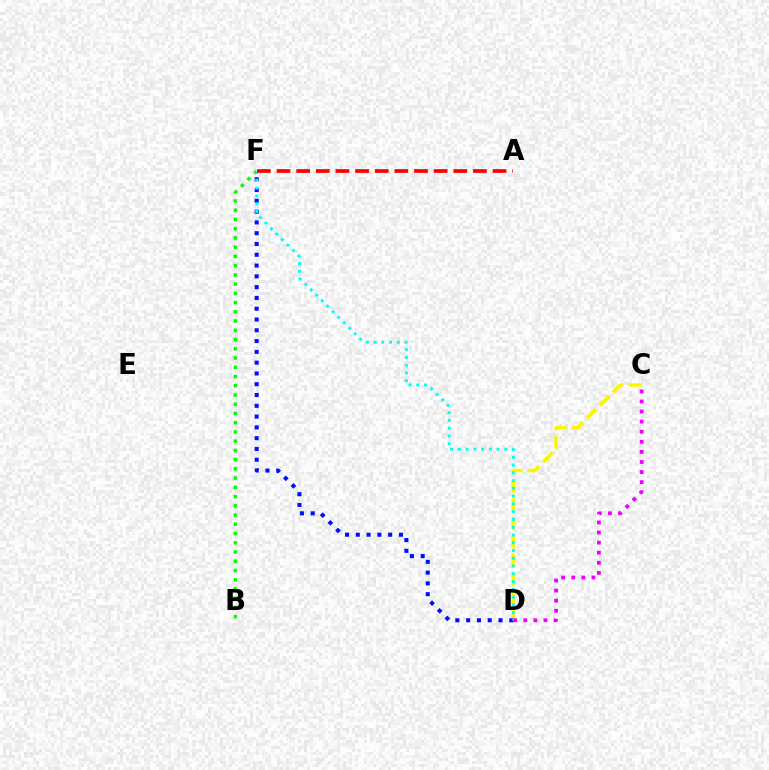{('B', 'F'): [{'color': '#08ff00', 'line_style': 'dotted', 'thickness': 2.51}], ('C', 'D'): [{'color': '#fcf500', 'line_style': 'dashed', 'thickness': 2.52}, {'color': '#ee00ff', 'line_style': 'dotted', 'thickness': 2.74}], ('D', 'F'): [{'color': '#0010ff', 'line_style': 'dotted', 'thickness': 2.93}, {'color': '#00fff6', 'line_style': 'dotted', 'thickness': 2.11}], ('A', 'F'): [{'color': '#ff0000', 'line_style': 'dashed', 'thickness': 2.67}]}